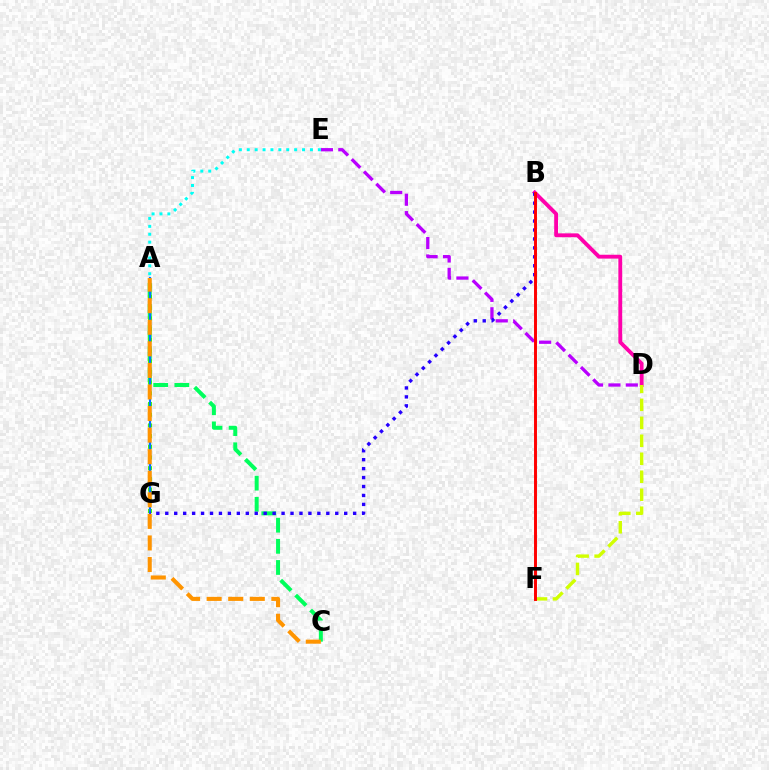{('B', 'D'): [{'color': '#ff00ac', 'line_style': 'solid', 'thickness': 2.76}], ('A', 'C'): [{'color': '#00ff5c', 'line_style': 'dashed', 'thickness': 2.87}, {'color': '#ff9400', 'line_style': 'dashed', 'thickness': 2.93}], ('D', 'F'): [{'color': '#d1ff00', 'line_style': 'dashed', 'thickness': 2.44}], ('A', 'G'): [{'color': '#3dff00', 'line_style': 'dotted', 'thickness': 2.91}, {'color': '#0074ff', 'line_style': 'solid', 'thickness': 1.57}], ('D', 'E'): [{'color': '#b900ff', 'line_style': 'dashed', 'thickness': 2.36}], ('A', 'E'): [{'color': '#00fff6', 'line_style': 'dotted', 'thickness': 2.15}], ('B', 'G'): [{'color': '#2500ff', 'line_style': 'dotted', 'thickness': 2.43}], ('B', 'F'): [{'color': '#ff0000', 'line_style': 'solid', 'thickness': 2.12}]}